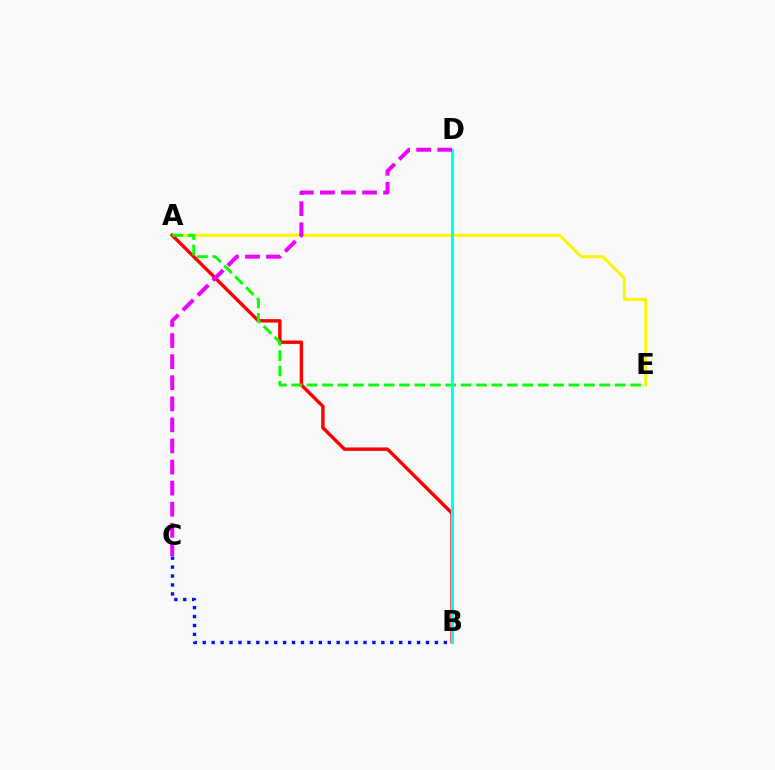{('A', 'E'): [{'color': '#fcf500', 'line_style': 'solid', 'thickness': 2.17}, {'color': '#08ff00', 'line_style': 'dashed', 'thickness': 2.09}], ('A', 'B'): [{'color': '#ff0000', 'line_style': 'solid', 'thickness': 2.46}], ('B', 'D'): [{'color': '#00fff6', 'line_style': 'solid', 'thickness': 2.21}], ('C', 'D'): [{'color': '#ee00ff', 'line_style': 'dashed', 'thickness': 2.86}], ('B', 'C'): [{'color': '#0010ff', 'line_style': 'dotted', 'thickness': 2.43}]}